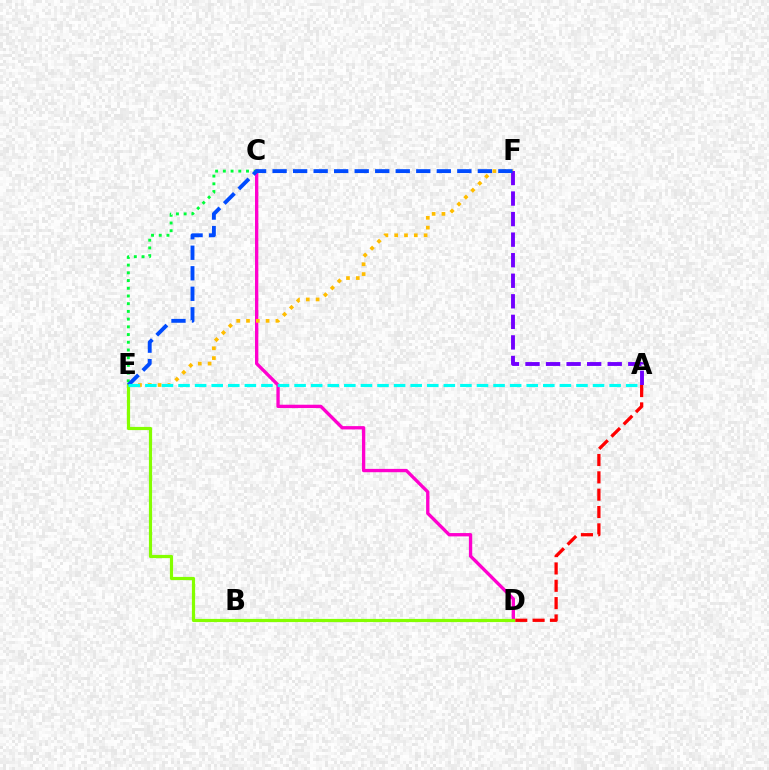{('C', 'D'): [{'color': '#ff00cf', 'line_style': 'solid', 'thickness': 2.4}], ('E', 'F'): [{'color': '#ffbd00', 'line_style': 'dotted', 'thickness': 2.66}, {'color': '#004bff', 'line_style': 'dashed', 'thickness': 2.79}], ('A', 'F'): [{'color': '#7200ff', 'line_style': 'dashed', 'thickness': 2.79}], ('A', 'D'): [{'color': '#ff0000', 'line_style': 'dashed', 'thickness': 2.36}], ('C', 'E'): [{'color': '#00ff39', 'line_style': 'dotted', 'thickness': 2.1}], ('D', 'E'): [{'color': '#84ff00', 'line_style': 'solid', 'thickness': 2.3}], ('A', 'E'): [{'color': '#00fff6', 'line_style': 'dashed', 'thickness': 2.25}]}